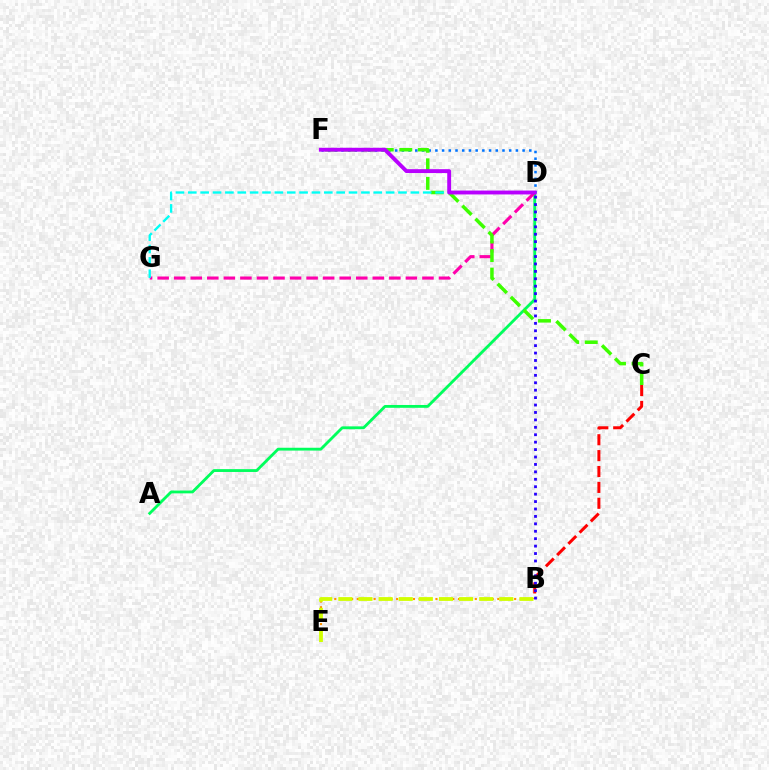{('B', 'E'): [{'color': '#ff9400', 'line_style': 'dotted', 'thickness': 1.53}, {'color': '#d1ff00', 'line_style': 'dashed', 'thickness': 2.73}], ('B', 'C'): [{'color': '#ff0000', 'line_style': 'dashed', 'thickness': 2.16}], ('A', 'D'): [{'color': '#00ff5c', 'line_style': 'solid', 'thickness': 2.04}], ('D', 'F'): [{'color': '#0074ff', 'line_style': 'dotted', 'thickness': 1.82}, {'color': '#b900ff', 'line_style': 'solid', 'thickness': 2.79}], ('D', 'G'): [{'color': '#ff00ac', 'line_style': 'dashed', 'thickness': 2.25}, {'color': '#00fff6', 'line_style': 'dashed', 'thickness': 1.68}], ('C', 'F'): [{'color': '#3dff00', 'line_style': 'dashed', 'thickness': 2.52}], ('B', 'D'): [{'color': '#2500ff', 'line_style': 'dotted', 'thickness': 2.02}]}